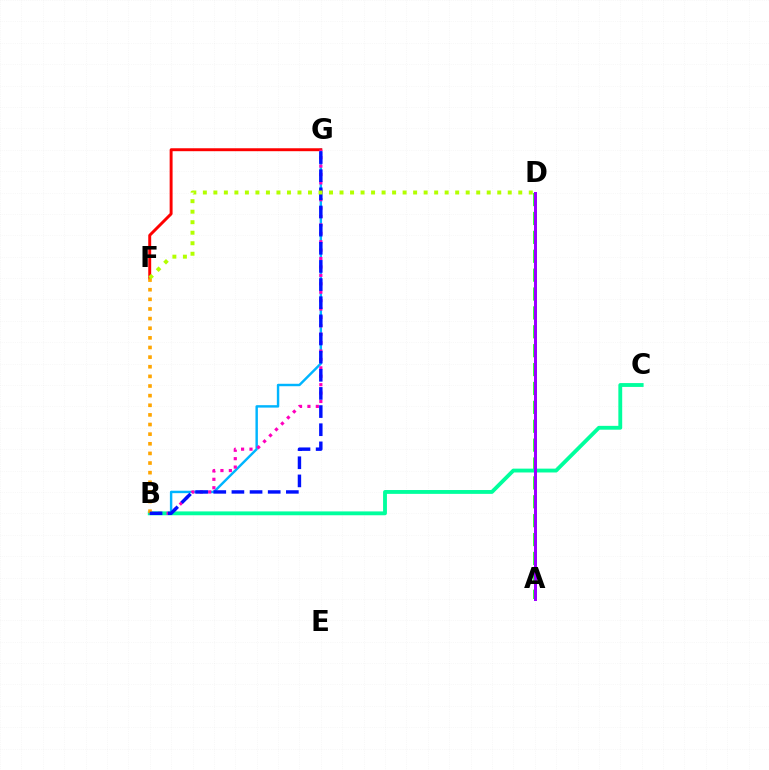{('A', 'D'): [{'color': '#08ff00', 'line_style': 'dashed', 'thickness': 2.57}, {'color': '#9b00ff', 'line_style': 'solid', 'thickness': 2.15}], ('B', 'G'): [{'color': '#00b5ff', 'line_style': 'solid', 'thickness': 1.75}, {'color': '#ff00bd', 'line_style': 'dotted', 'thickness': 2.28}, {'color': '#0010ff', 'line_style': 'dashed', 'thickness': 2.46}], ('F', 'G'): [{'color': '#ff0000', 'line_style': 'solid', 'thickness': 2.11}], ('B', 'C'): [{'color': '#00ff9d', 'line_style': 'solid', 'thickness': 2.77}], ('B', 'F'): [{'color': '#ffa500', 'line_style': 'dotted', 'thickness': 2.62}], ('D', 'F'): [{'color': '#b3ff00', 'line_style': 'dotted', 'thickness': 2.86}]}